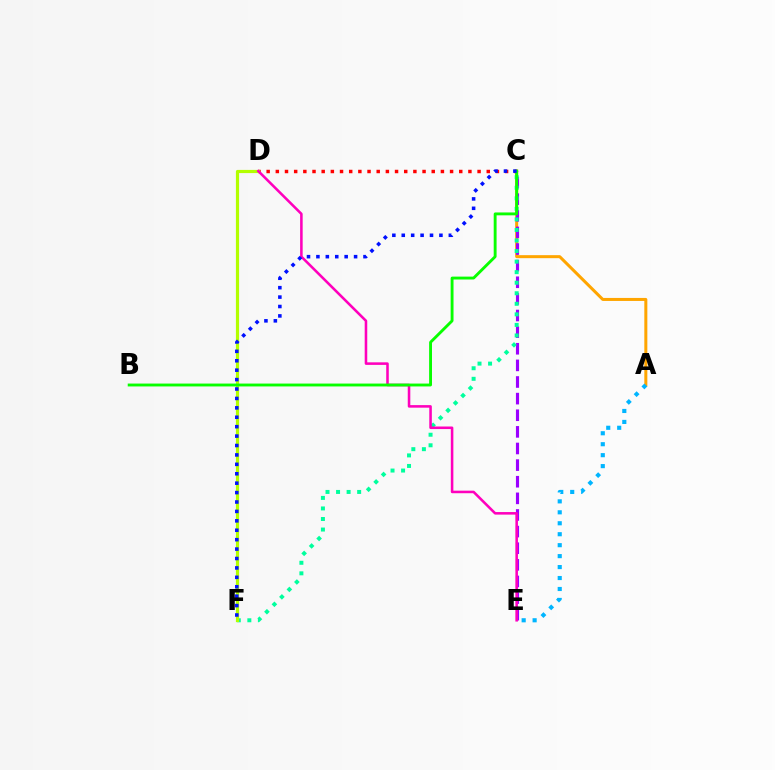{('C', 'D'): [{'color': '#ff0000', 'line_style': 'dotted', 'thickness': 2.49}], ('A', 'C'): [{'color': '#ffa500', 'line_style': 'solid', 'thickness': 2.17}], ('A', 'E'): [{'color': '#00b5ff', 'line_style': 'dotted', 'thickness': 2.98}], ('C', 'E'): [{'color': '#9b00ff', 'line_style': 'dashed', 'thickness': 2.26}], ('C', 'F'): [{'color': '#00ff9d', 'line_style': 'dotted', 'thickness': 2.87}, {'color': '#0010ff', 'line_style': 'dotted', 'thickness': 2.56}], ('D', 'F'): [{'color': '#b3ff00', 'line_style': 'solid', 'thickness': 2.29}], ('D', 'E'): [{'color': '#ff00bd', 'line_style': 'solid', 'thickness': 1.84}], ('B', 'C'): [{'color': '#08ff00', 'line_style': 'solid', 'thickness': 2.07}]}